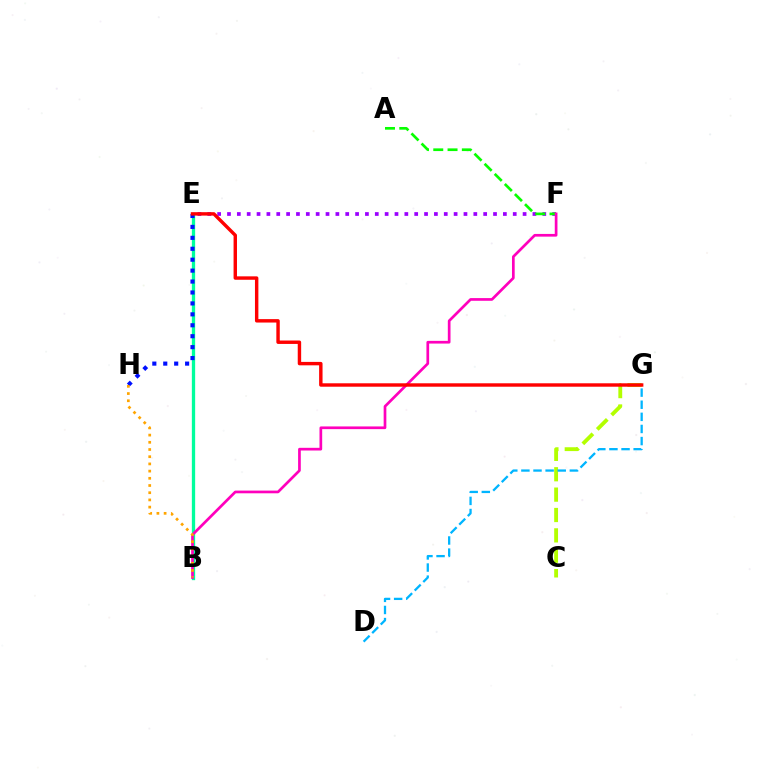{('C', 'G'): [{'color': '#b3ff00', 'line_style': 'dashed', 'thickness': 2.77}], ('B', 'E'): [{'color': '#00ff9d', 'line_style': 'solid', 'thickness': 2.38}], ('E', 'F'): [{'color': '#9b00ff', 'line_style': 'dotted', 'thickness': 2.68}], ('A', 'F'): [{'color': '#08ff00', 'line_style': 'dashed', 'thickness': 1.94}], ('B', 'F'): [{'color': '#ff00bd', 'line_style': 'solid', 'thickness': 1.94}], ('E', 'H'): [{'color': '#0010ff', 'line_style': 'dotted', 'thickness': 2.97}], ('D', 'G'): [{'color': '#00b5ff', 'line_style': 'dashed', 'thickness': 1.65}], ('E', 'G'): [{'color': '#ff0000', 'line_style': 'solid', 'thickness': 2.46}], ('B', 'H'): [{'color': '#ffa500', 'line_style': 'dotted', 'thickness': 1.96}]}